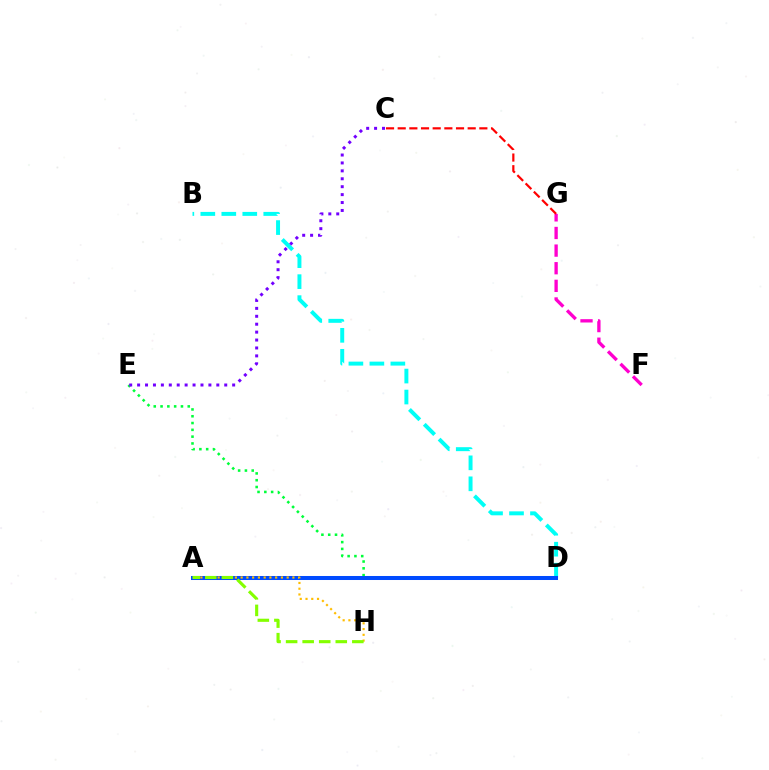{('D', 'E'): [{'color': '#00ff39', 'line_style': 'dotted', 'thickness': 1.85}], ('B', 'D'): [{'color': '#00fff6', 'line_style': 'dashed', 'thickness': 2.85}], ('A', 'D'): [{'color': '#004bff', 'line_style': 'solid', 'thickness': 2.89}], ('F', 'G'): [{'color': '#ff00cf', 'line_style': 'dashed', 'thickness': 2.39}], ('C', 'E'): [{'color': '#7200ff', 'line_style': 'dotted', 'thickness': 2.15}], ('A', 'H'): [{'color': '#ffbd00', 'line_style': 'dotted', 'thickness': 1.56}, {'color': '#84ff00', 'line_style': 'dashed', 'thickness': 2.25}], ('C', 'G'): [{'color': '#ff0000', 'line_style': 'dashed', 'thickness': 1.58}]}